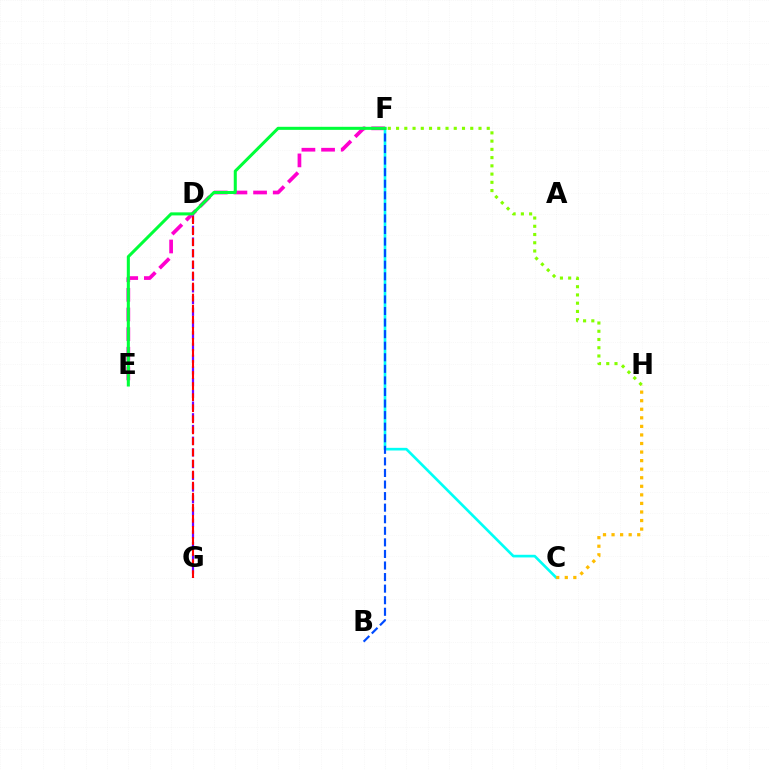{('D', 'G'): [{'color': '#7200ff', 'line_style': 'dashed', 'thickness': 1.59}, {'color': '#ff0000', 'line_style': 'dashed', 'thickness': 1.5}], ('E', 'F'): [{'color': '#ff00cf', 'line_style': 'dashed', 'thickness': 2.67}, {'color': '#00ff39', 'line_style': 'solid', 'thickness': 2.2}], ('C', 'F'): [{'color': '#00fff6', 'line_style': 'solid', 'thickness': 1.91}], ('B', 'F'): [{'color': '#004bff', 'line_style': 'dashed', 'thickness': 1.57}], ('F', 'H'): [{'color': '#84ff00', 'line_style': 'dotted', 'thickness': 2.24}], ('C', 'H'): [{'color': '#ffbd00', 'line_style': 'dotted', 'thickness': 2.33}]}